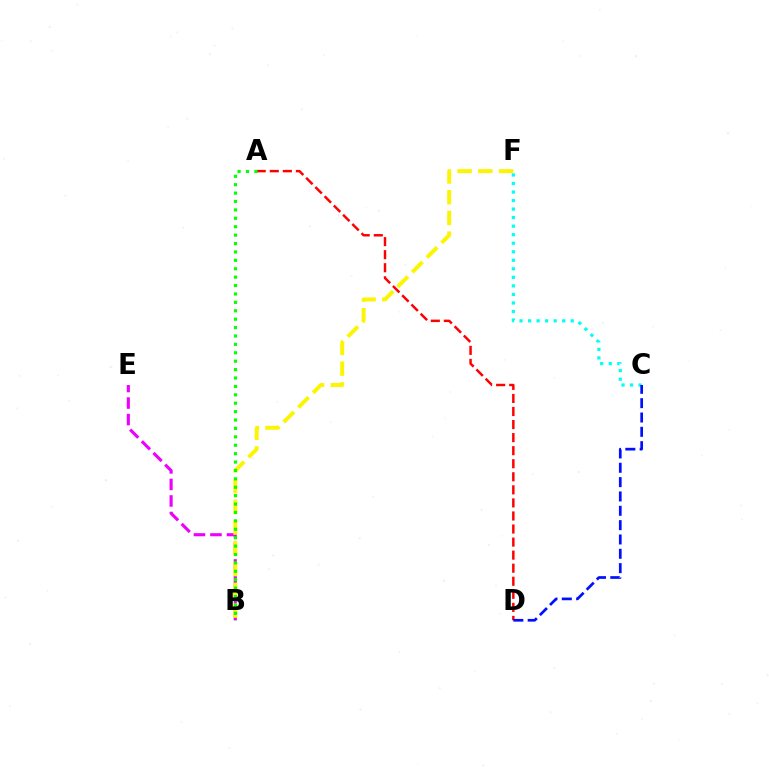{('A', 'D'): [{'color': '#ff0000', 'line_style': 'dashed', 'thickness': 1.77}], ('B', 'E'): [{'color': '#ee00ff', 'line_style': 'dashed', 'thickness': 2.24}], ('B', 'F'): [{'color': '#fcf500', 'line_style': 'dashed', 'thickness': 2.82}], ('C', 'F'): [{'color': '#00fff6', 'line_style': 'dotted', 'thickness': 2.32}], ('A', 'B'): [{'color': '#08ff00', 'line_style': 'dotted', 'thickness': 2.28}], ('C', 'D'): [{'color': '#0010ff', 'line_style': 'dashed', 'thickness': 1.95}]}